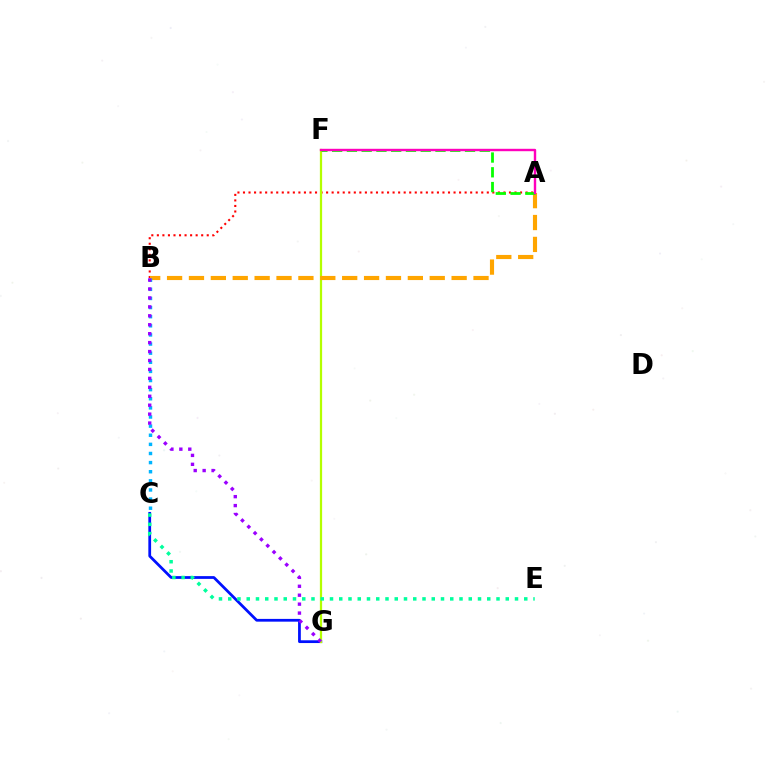{('C', 'G'): [{'color': '#0010ff', 'line_style': 'solid', 'thickness': 1.99}], ('A', 'B'): [{'color': '#ff0000', 'line_style': 'dotted', 'thickness': 1.51}, {'color': '#ffa500', 'line_style': 'dashed', 'thickness': 2.97}], ('F', 'G'): [{'color': '#b3ff00', 'line_style': 'solid', 'thickness': 1.61}], ('C', 'E'): [{'color': '#00ff9d', 'line_style': 'dotted', 'thickness': 2.51}], ('B', 'C'): [{'color': '#00b5ff', 'line_style': 'dotted', 'thickness': 2.48}], ('A', 'F'): [{'color': '#08ff00', 'line_style': 'dashed', 'thickness': 2.01}, {'color': '#ff00bd', 'line_style': 'solid', 'thickness': 1.73}], ('B', 'G'): [{'color': '#9b00ff', 'line_style': 'dotted', 'thickness': 2.43}]}